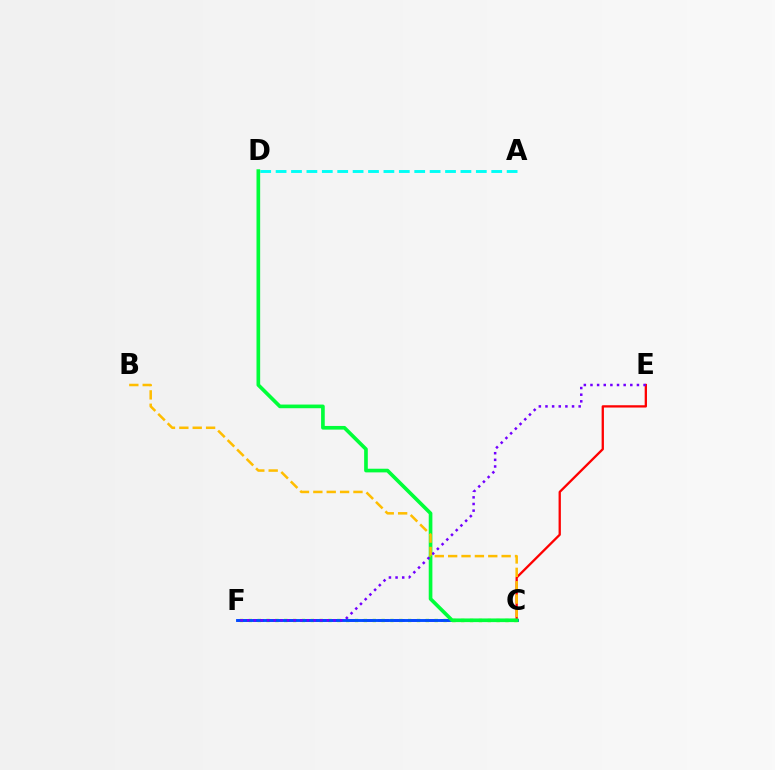{('C', 'F'): [{'color': '#ff00cf', 'line_style': 'dashed', 'thickness': 2.12}, {'color': '#84ff00', 'line_style': 'dotted', 'thickness': 2.4}, {'color': '#004bff', 'line_style': 'solid', 'thickness': 2.07}], ('A', 'D'): [{'color': '#00fff6', 'line_style': 'dashed', 'thickness': 2.09}], ('C', 'E'): [{'color': '#ff0000', 'line_style': 'solid', 'thickness': 1.66}], ('C', 'D'): [{'color': '#00ff39', 'line_style': 'solid', 'thickness': 2.63}], ('E', 'F'): [{'color': '#7200ff', 'line_style': 'dotted', 'thickness': 1.8}], ('B', 'C'): [{'color': '#ffbd00', 'line_style': 'dashed', 'thickness': 1.82}]}